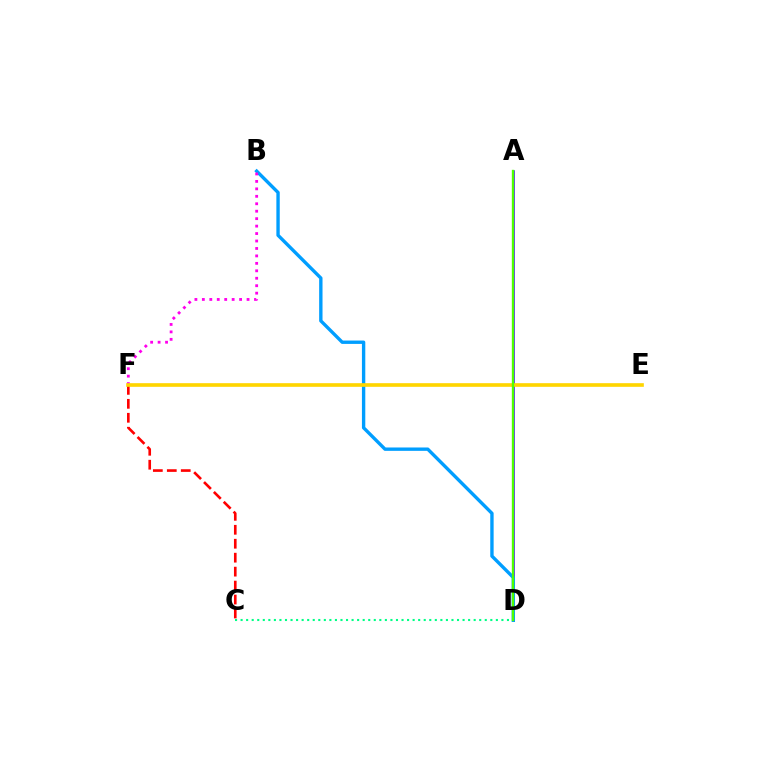{('A', 'D'): [{'color': '#3700ff', 'line_style': 'solid', 'thickness': 1.81}, {'color': '#4fff00', 'line_style': 'solid', 'thickness': 1.69}], ('C', 'F'): [{'color': '#ff0000', 'line_style': 'dashed', 'thickness': 1.9}], ('B', 'D'): [{'color': '#009eff', 'line_style': 'solid', 'thickness': 2.42}], ('B', 'F'): [{'color': '#ff00ed', 'line_style': 'dotted', 'thickness': 2.02}], ('E', 'F'): [{'color': '#ffd500', 'line_style': 'solid', 'thickness': 2.63}], ('C', 'D'): [{'color': '#00ff86', 'line_style': 'dotted', 'thickness': 1.51}]}